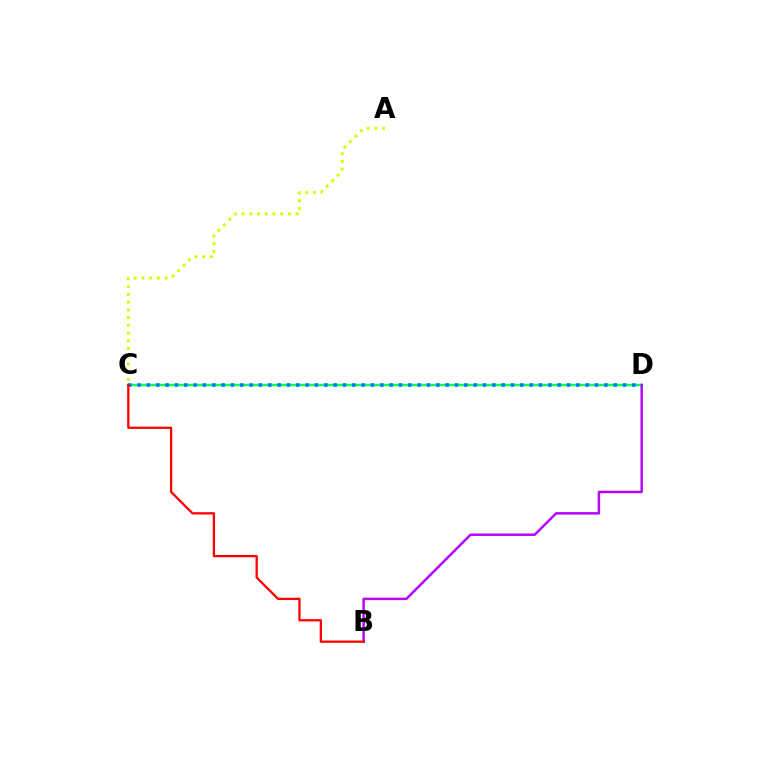{('C', 'D'): [{'color': '#00ff5c', 'line_style': 'solid', 'thickness': 1.79}, {'color': '#0074ff', 'line_style': 'dotted', 'thickness': 2.54}], ('B', 'D'): [{'color': '#b900ff', 'line_style': 'solid', 'thickness': 1.77}], ('A', 'C'): [{'color': '#d1ff00', 'line_style': 'dotted', 'thickness': 2.1}], ('B', 'C'): [{'color': '#ff0000', 'line_style': 'solid', 'thickness': 1.65}]}